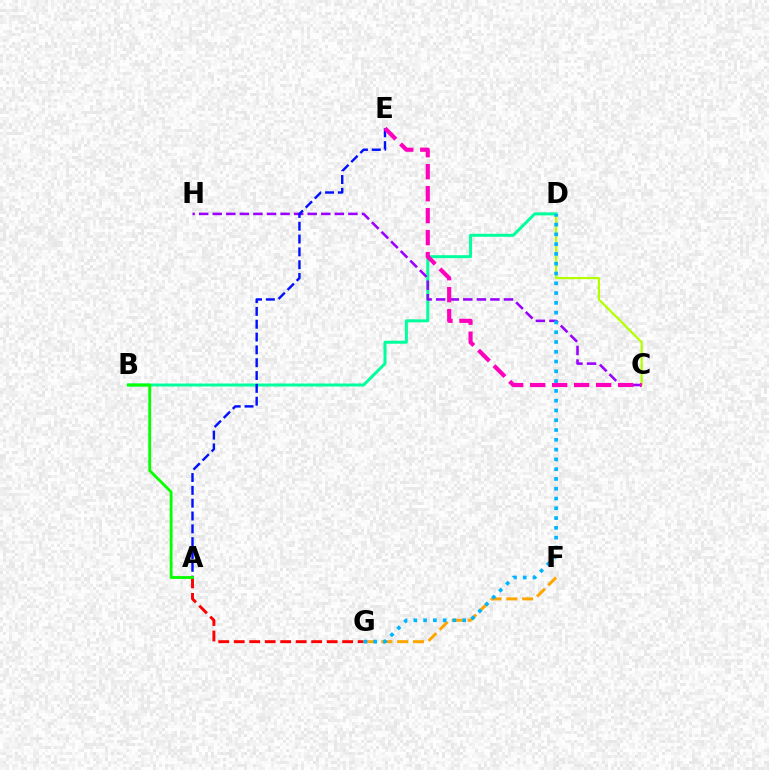{('F', 'G'): [{'color': '#ffa500', 'line_style': 'dashed', 'thickness': 2.16}], ('C', 'D'): [{'color': '#b3ff00', 'line_style': 'solid', 'thickness': 1.58}], ('B', 'D'): [{'color': '#00ff9d', 'line_style': 'solid', 'thickness': 2.15}], ('C', 'H'): [{'color': '#9b00ff', 'line_style': 'dashed', 'thickness': 1.84}], ('A', 'G'): [{'color': '#ff0000', 'line_style': 'dashed', 'thickness': 2.1}], ('D', 'G'): [{'color': '#00b5ff', 'line_style': 'dotted', 'thickness': 2.66}], ('A', 'E'): [{'color': '#0010ff', 'line_style': 'dashed', 'thickness': 1.74}], ('A', 'B'): [{'color': '#08ff00', 'line_style': 'solid', 'thickness': 2.05}], ('C', 'E'): [{'color': '#ff00bd', 'line_style': 'dashed', 'thickness': 2.99}]}